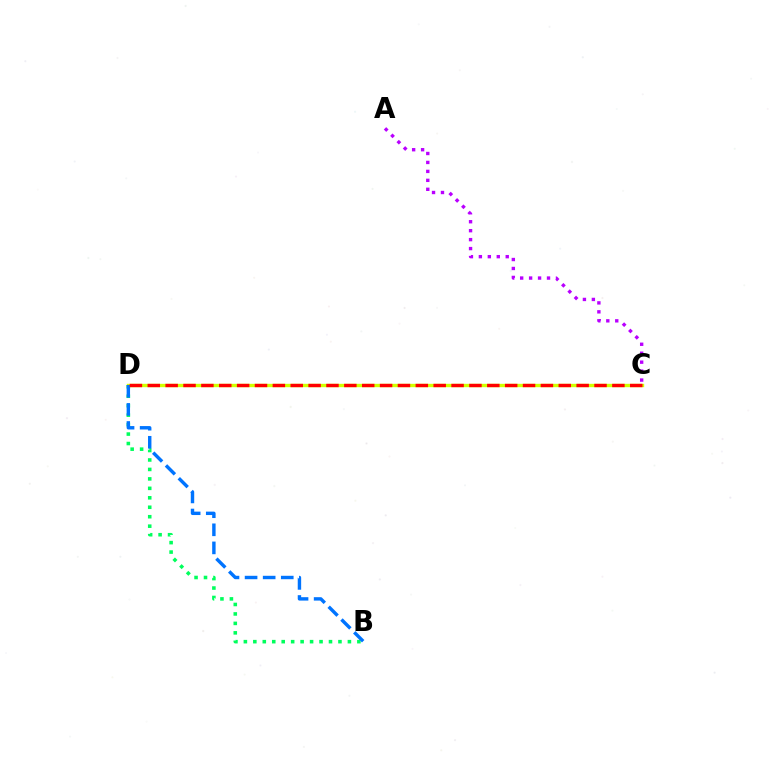{('B', 'D'): [{'color': '#00ff5c', 'line_style': 'dotted', 'thickness': 2.57}, {'color': '#0074ff', 'line_style': 'dashed', 'thickness': 2.46}], ('C', 'D'): [{'color': '#d1ff00', 'line_style': 'solid', 'thickness': 2.43}, {'color': '#ff0000', 'line_style': 'dashed', 'thickness': 2.43}], ('A', 'C'): [{'color': '#b900ff', 'line_style': 'dotted', 'thickness': 2.43}]}